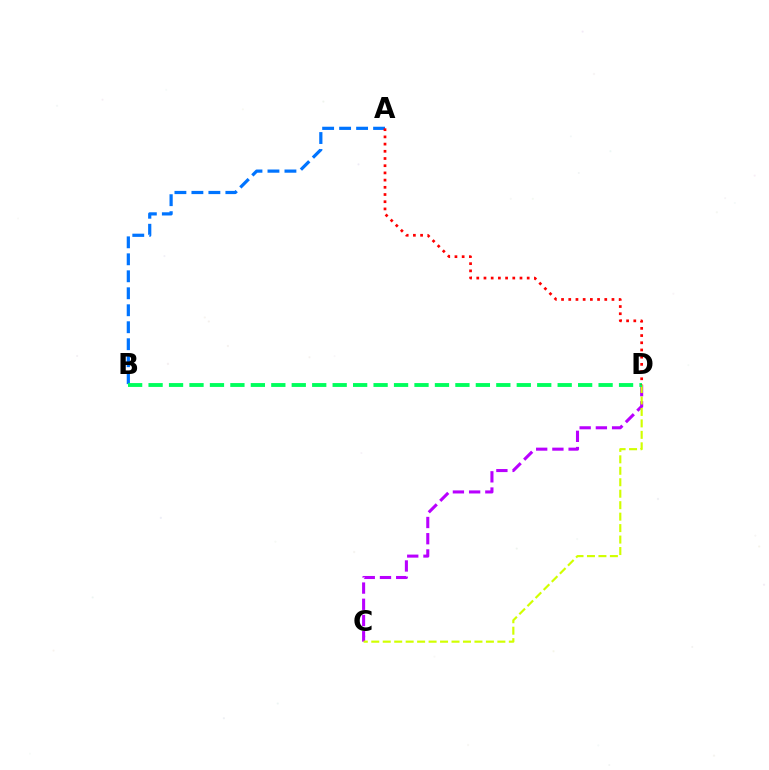{('C', 'D'): [{'color': '#b900ff', 'line_style': 'dashed', 'thickness': 2.2}, {'color': '#d1ff00', 'line_style': 'dashed', 'thickness': 1.56}], ('A', 'B'): [{'color': '#0074ff', 'line_style': 'dashed', 'thickness': 2.31}], ('B', 'D'): [{'color': '#00ff5c', 'line_style': 'dashed', 'thickness': 2.78}], ('A', 'D'): [{'color': '#ff0000', 'line_style': 'dotted', 'thickness': 1.96}]}